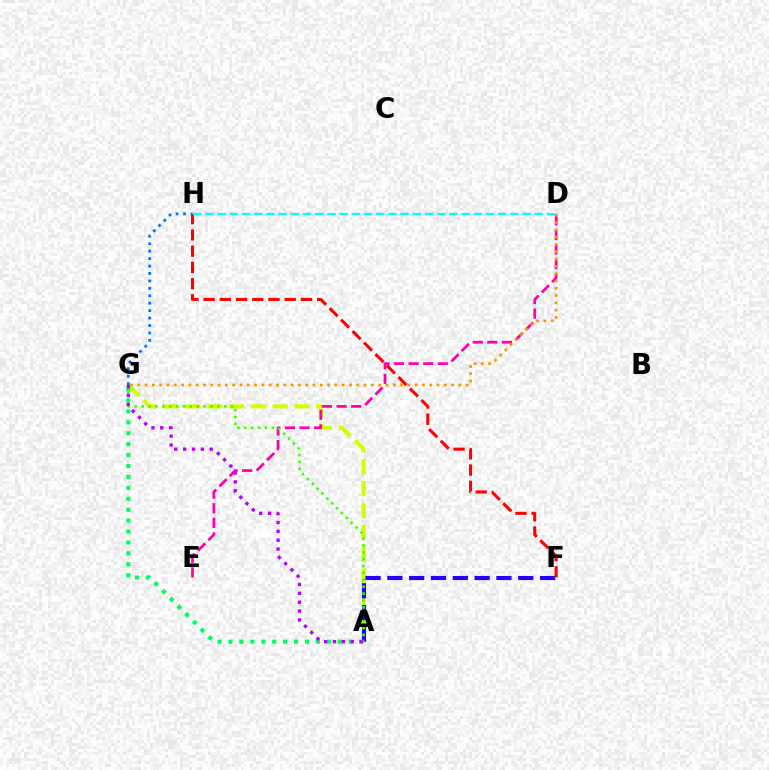{('A', 'G'): [{'color': '#d1ff00', 'line_style': 'dashed', 'thickness': 2.97}, {'color': '#3dff00', 'line_style': 'dotted', 'thickness': 1.87}, {'color': '#00ff5c', 'line_style': 'dotted', 'thickness': 2.97}, {'color': '#b900ff', 'line_style': 'dotted', 'thickness': 2.41}], ('D', 'E'): [{'color': '#ff00ac', 'line_style': 'dashed', 'thickness': 1.98}], ('A', 'F'): [{'color': '#2500ff', 'line_style': 'dashed', 'thickness': 2.96}], ('F', 'H'): [{'color': '#ff0000', 'line_style': 'dashed', 'thickness': 2.2}], ('D', 'G'): [{'color': '#ff9400', 'line_style': 'dotted', 'thickness': 1.98}], ('G', 'H'): [{'color': '#0074ff', 'line_style': 'dotted', 'thickness': 2.02}], ('D', 'H'): [{'color': '#00fff6', 'line_style': 'dashed', 'thickness': 1.66}]}